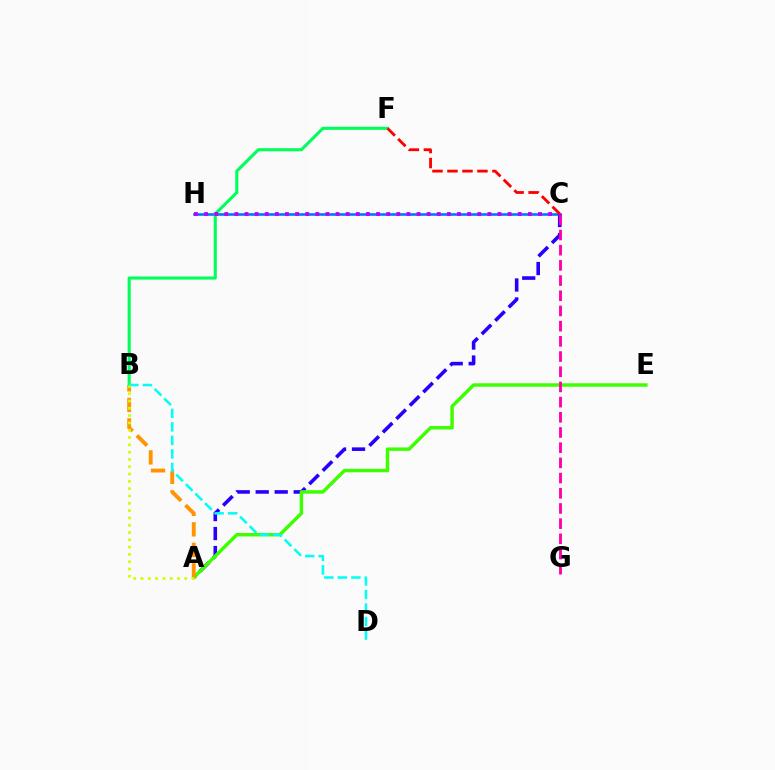{('C', 'H'): [{'color': '#0074ff', 'line_style': 'solid', 'thickness': 1.86}, {'color': '#b900ff', 'line_style': 'dotted', 'thickness': 2.75}], ('A', 'C'): [{'color': '#2500ff', 'line_style': 'dashed', 'thickness': 2.58}], ('A', 'E'): [{'color': '#3dff00', 'line_style': 'solid', 'thickness': 2.49}], ('A', 'B'): [{'color': '#ff9400', 'line_style': 'dashed', 'thickness': 2.78}, {'color': '#d1ff00', 'line_style': 'dotted', 'thickness': 1.99}], ('B', 'F'): [{'color': '#00ff5c', 'line_style': 'solid', 'thickness': 2.23}], ('B', 'D'): [{'color': '#00fff6', 'line_style': 'dashed', 'thickness': 1.84}], ('C', 'G'): [{'color': '#ff00ac', 'line_style': 'dashed', 'thickness': 2.06}], ('C', 'F'): [{'color': '#ff0000', 'line_style': 'dashed', 'thickness': 2.04}]}